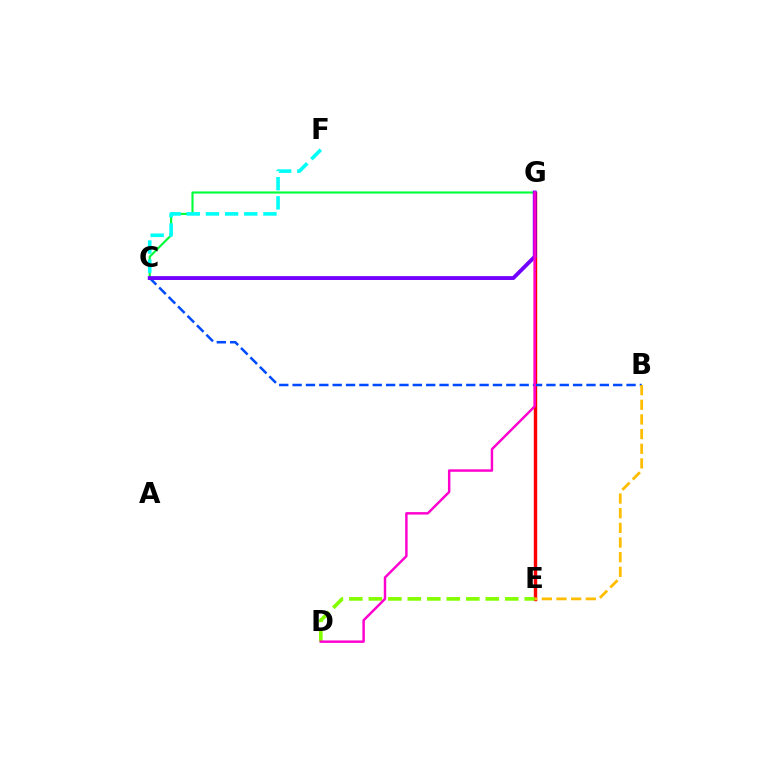{('C', 'G'): [{'color': '#00ff39', 'line_style': 'solid', 'thickness': 1.53}, {'color': '#7200ff', 'line_style': 'solid', 'thickness': 2.78}], ('E', 'G'): [{'color': '#ff0000', 'line_style': 'solid', 'thickness': 2.45}], ('D', 'E'): [{'color': '#84ff00', 'line_style': 'dashed', 'thickness': 2.65}], ('B', 'C'): [{'color': '#004bff', 'line_style': 'dashed', 'thickness': 1.81}], ('C', 'F'): [{'color': '#00fff6', 'line_style': 'dashed', 'thickness': 2.6}], ('D', 'G'): [{'color': '#ff00cf', 'line_style': 'solid', 'thickness': 1.77}], ('B', 'E'): [{'color': '#ffbd00', 'line_style': 'dashed', 'thickness': 1.99}]}